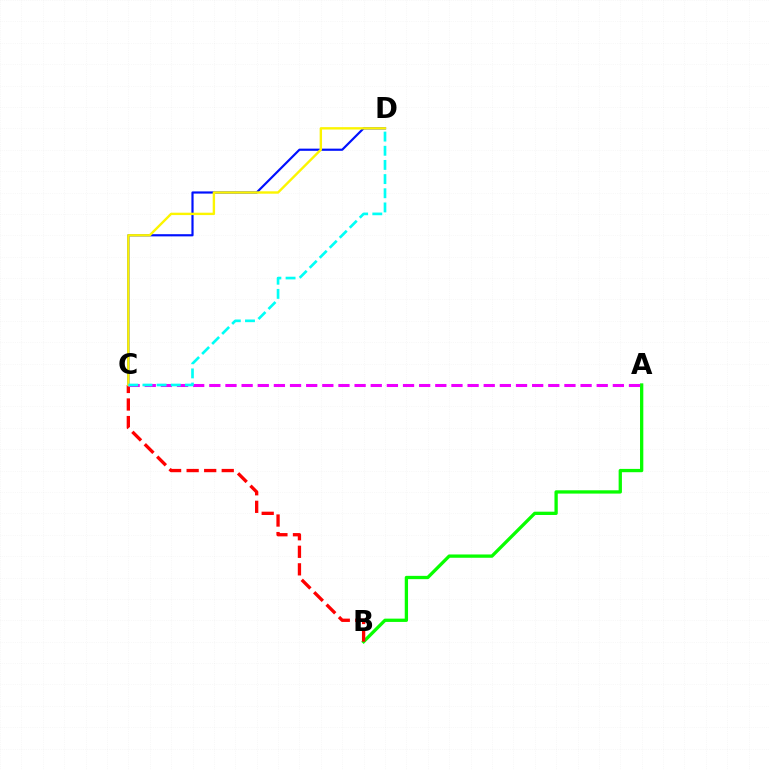{('A', 'B'): [{'color': '#08ff00', 'line_style': 'solid', 'thickness': 2.38}], ('C', 'D'): [{'color': '#0010ff', 'line_style': 'solid', 'thickness': 1.57}, {'color': '#fcf500', 'line_style': 'solid', 'thickness': 1.72}, {'color': '#00fff6', 'line_style': 'dashed', 'thickness': 1.92}], ('B', 'C'): [{'color': '#ff0000', 'line_style': 'dashed', 'thickness': 2.38}], ('A', 'C'): [{'color': '#ee00ff', 'line_style': 'dashed', 'thickness': 2.19}]}